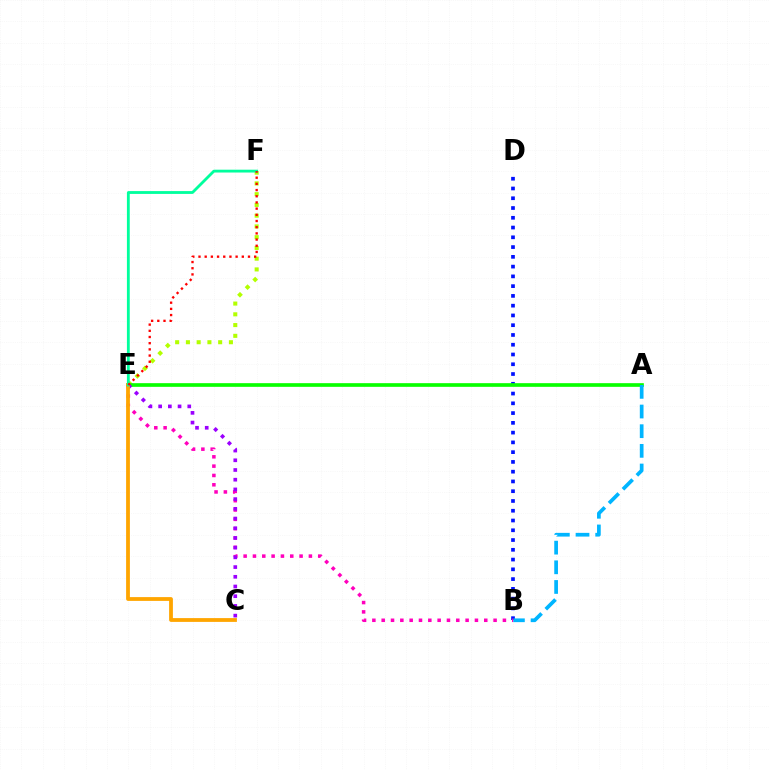{('E', 'F'): [{'color': '#b3ff00', 'line_style': 'dotted', 'thickness': 2.92}, {'color': '#00ff9d', 'line_style': 'solid', 'thickness': 2.04}, {'color': '#ff0000', 'line_style': 'dotted', 'thickness': 1.68}], ('B', 'D'): [{'color': '#0010ff', 'line_style': 'dotted', 'thickness': 2.65}], ('A', 'E'): [{'color': '#08ff00', 'line_style': 'solid', 'thickness': 2.64}], ('B', 'E'): [{'color': '#ff00bd', 'line_style': 'dotted', 'thickness': 2.53}], ('C', 'E'): [{'color': '#9b00ff', 'line_style': 'dotted', 'thickness': 2.64}, {'color': '#ffa500', 'line_style': 'solid', 'thickness': 2.73}], ('A', 'B'): [{'color': '#00b5ff', 'line_style': 'dashed', 'thickness': 2.67}]}